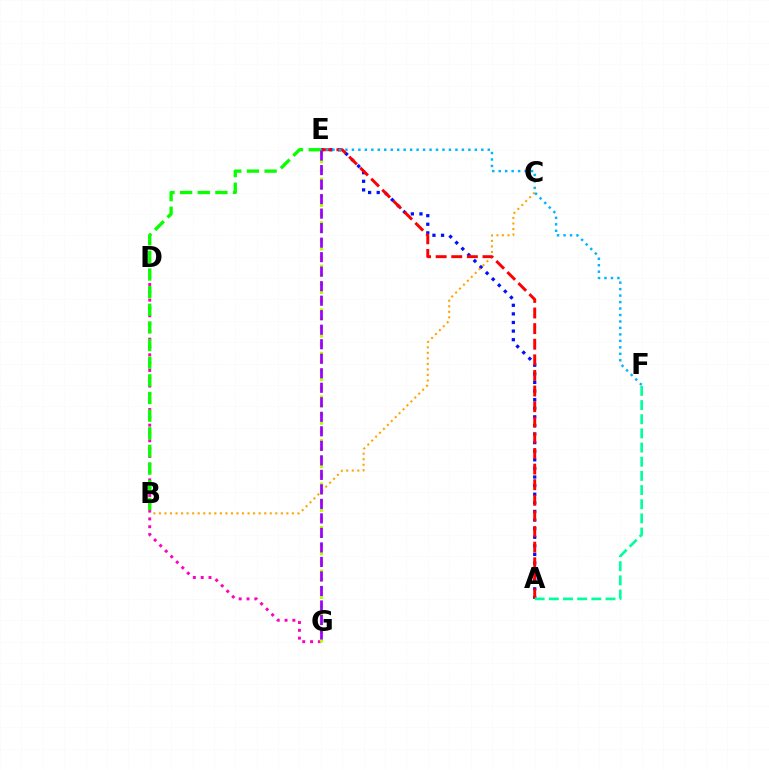{('D', 'G'): [{'color': '#ff00bd', 'line_style': 'dotted', 'thickness': 2.12}], ('A', 'E'): [{'color': '#0010ff', 'line_style': 'dotted', 'thickness': 2.34}, {'color': '#ff0000', 'line_style': 'dashed', 'thickness': 2.12}], ('B', 'C'): [{'color': '#ffa500', 'line_style': 'dotted', 'thickness': 1.51}], ('E', 'G'): [{'color': '#b3ff00', 'line_style': 'dotted', 'thickness': 2.37}, {'color': '#9b00ff', 'line_style': 'dashed', 'thickness': 1.97}], ('B', 'E'): [{'color': '#08ff00', 'line_style': 'dashed', 'thickness': 2.4}], ('A', 'F'): [{'color': '#00ff9d', 'line_style': 'dashed', 'thickness': 1.92}], ('E', 'F'): [{'color': '#00b5ff', 'line_style': 'dotted', 'thickness': 1.76}]}